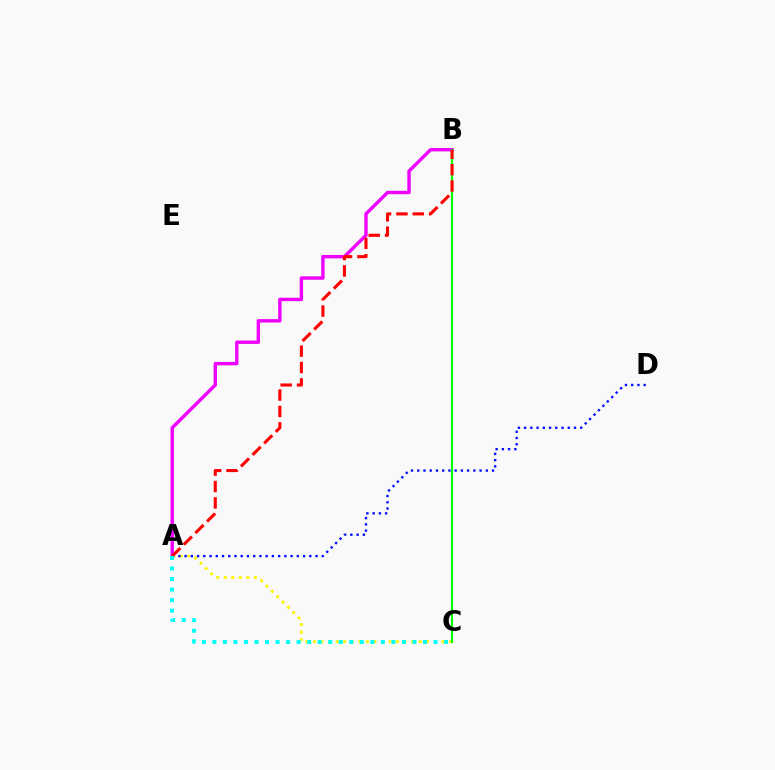{('A', 'C'): [{'color': '#fcf500', 'line_style': 'dotted', 'thickness': 2.05}, {'color': '#00fff6', 'line_style': 'dotted', 'thickness': 2.86}], ('A', 'D'): [{'color': '#0010ff', 'line_style': 'dotted', 'thickness': 1.69}], ('A', 'B'): [{'color': '#ee00ff', 'line_style': 'solid', 'thickness': 2.45}, {'color': '#ff0000', 'line_style': 'dashed', 'thickness': 2.22}], ('B', 'C'): [{'color': '#08ff00', 'line_style': 'solid', 'thickness': 1.58}]}